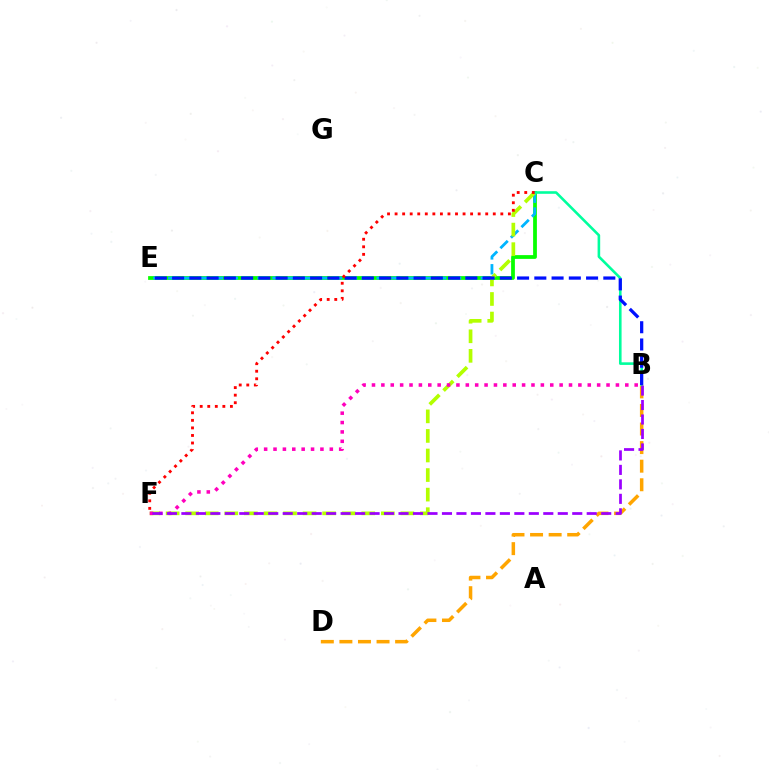{('C', 'E'): [{'color': '#08ff00', 'line_style': 'solid', 'thickness': 2.71}, {'color': '#00b5ff', 'line_style': 'dashed', 'thickness': 2.02}], ('C', 'F'): [{'color': '#b3ff00', 'line_style': 'dashed', 'thickness': 2.66}, {'color': '#ff0000', 'line_style': 'dotted', 'thickness': 2.05}], ('B', 'D'): [{'color': '#ffa500', 'line_style': 'dashed', 'thickness': 2.52}], ('B', 'C'): [{'color': '#00ff9d', 'line_style': 'solid', 'thickness': 1.87}], ('B', 'E'): [{'color': '#0010ff', 'line_style': 'dashed', 'thickness': 2.34}], ('B', 'F'): [{'color': '#ff00bd', 'line_style': 'dotted', 'thickness': 2.55}, {'color': '#9b00ff', 'line_style': 'dashed', 'thickness': 1.97}]}